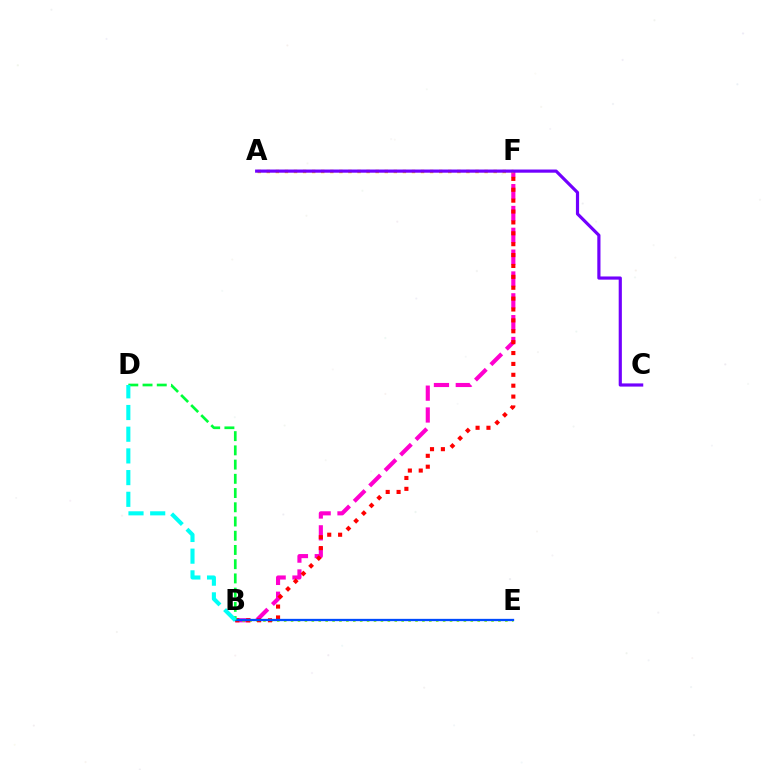{('B', 'F'): [{'color': '#ff00cf', 'line_style': 'dashed', 'thickness': 2.97}, {'color': '#ff0000', 'line_style': 'dotted', 'thickness': 2.96}], ('B', 'E'): [{'color': '#84ff00', 'line_style': 'dotted', 'thickness': 1.88}, {'color': '#004bff', 'line_style': 'solid', 'thickness': 1.65}], ('A', 'F'): [{'color': '#ffbd00', 'line_style': 'dotted', 'thickness': 2.47}], ('B', 'D'): [{'color': '#00ff39', 'line_style': 'dashed', 'thickness': 1.93}, {'color': '#00fff6', 'line_style': 'dashed', 'thickness': 2.95}], ('A', 'C'): [{'color': '#7200ff', 'line_style': 'solid', 'thickness': 2.28}]}